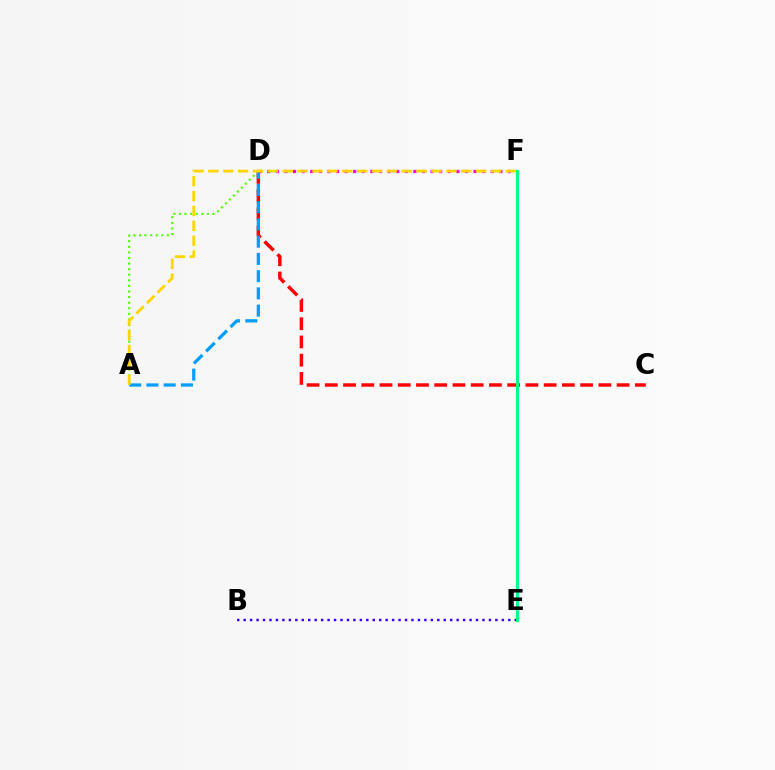{('B', 'E'): [{'color': '#3700ff', 'line_style': 'dotted', 'thickness': 1.75}], ('C', 'D'): [{'color': '#ff0000', 'line_style': 'dashed', 'thickness': 2.48}], ('A', 'D'): [{'color': '#4fff00', 'line_style': 'dotted', 'thickness': 1.52}, {'color': '#009eff', 'line_style': 'dashed', 'thickness': 2.34}], ('D', 'F'): [{'color': '#ff00ed', 'line_style': 'dotted', 'thickness': 2.34}], ('A', 'F'): [{'color': '#ffd500', 'line_style': 'dashed', 'thickness': 2.02}], ('E', 'F'): [{'color': '#00ff86', 'line_style': 'solid', 'thickness': 2.21}]}